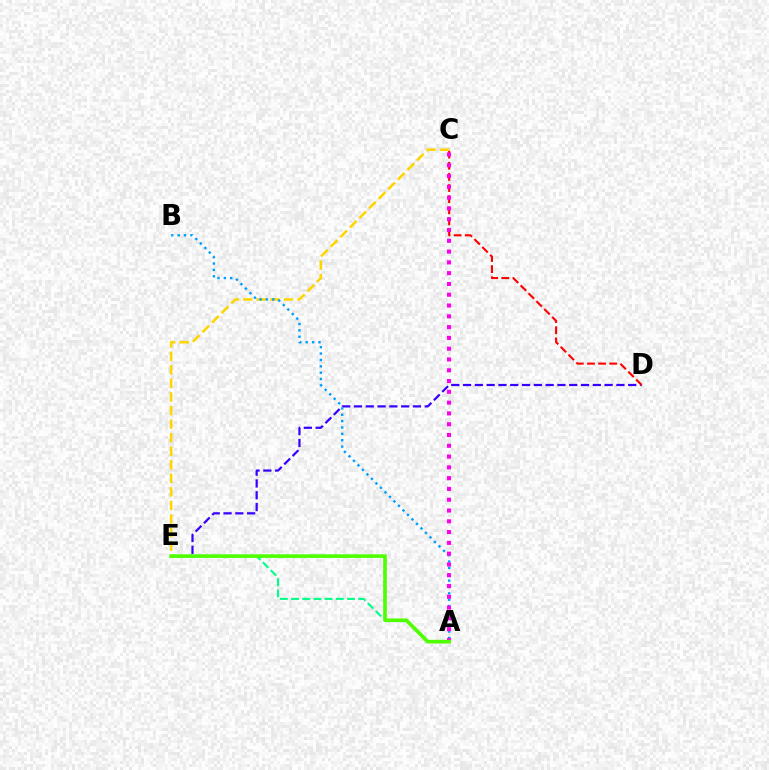{('A', 'E'): [{'color': '#00ff86', 'line_style': 'dashed', 'thickness': 1.52}, {'color': '#4fff00', 'line_style': 'solid', 'thickness': 2.63}], ('D', 'E'): [{'color': '#3700ff', 'line_style': 'dashed', 'thickness': 1.6}], ('C', 'D'): [{'color': '#ff0000', 'line_style': 'dashed', 'thickness': 1.51}], ('C', 'E'): [{'color': '#ffd500', 'line_style': 'dashed', 'thickness': 1.84}], ('A', 'B'): [{'color': '#009eff', 'line_style': 'dotted', 'thickness': 1.73}], ('A', 'C'): [{'color': '#ff00ed', 'line_style': 'dotted', 'thickness': 2.93}]}